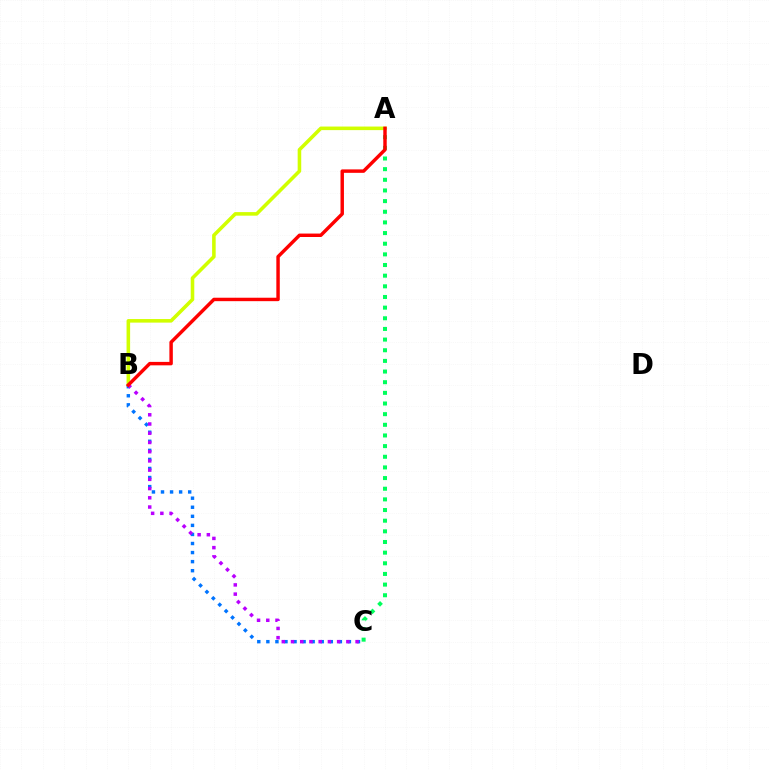{('A', 'B'): [{'color': '#d1ff00', 'line_style': 'solid', 'thickness': 2.57}, {'color': '#ff0000', 'line_style': 'solid', 'thickness': 2.48}], ('B', 'C'): [{'color': '#0074ff', 'line_style': 'dotted', 'thickness': 2.46}, {'color': '#b900ff', 'line_style': 'dotted', 'thickness': 2.51}], ('A', 'C'): [{'color': '#00ff5c', 'line_style': 'dotted', 'thickness': 2.89}]}